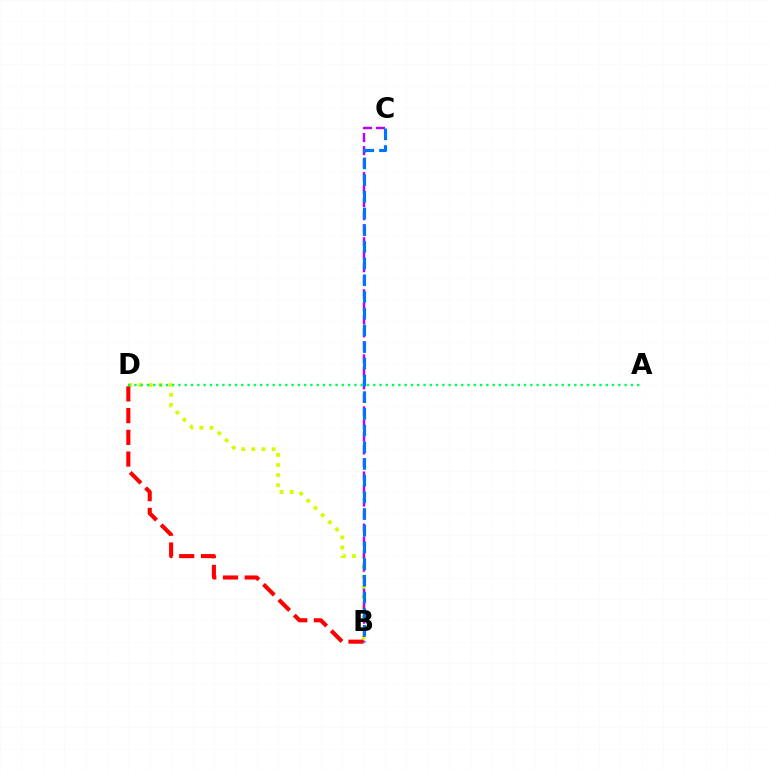{('B', 'D'): [{'color': '#d1ff00', 'line_style': 'dotted', 'thickness': 2.75}, {'color': '#ff0000', 'line_style': 'dashed', 'thickness': 2.95}], ('B', 'C'): [{'color': '#b900ff', 'line_style': 'dashed', 'thickness': 1.77}, {'color': '#0074ff', 'line_style': 'dashed', 'thickness': 2.27}], ('A', 'D'): [{'color': '#00ff5c', 'line_style': 'dotted', 'thickness': 1.71}]}